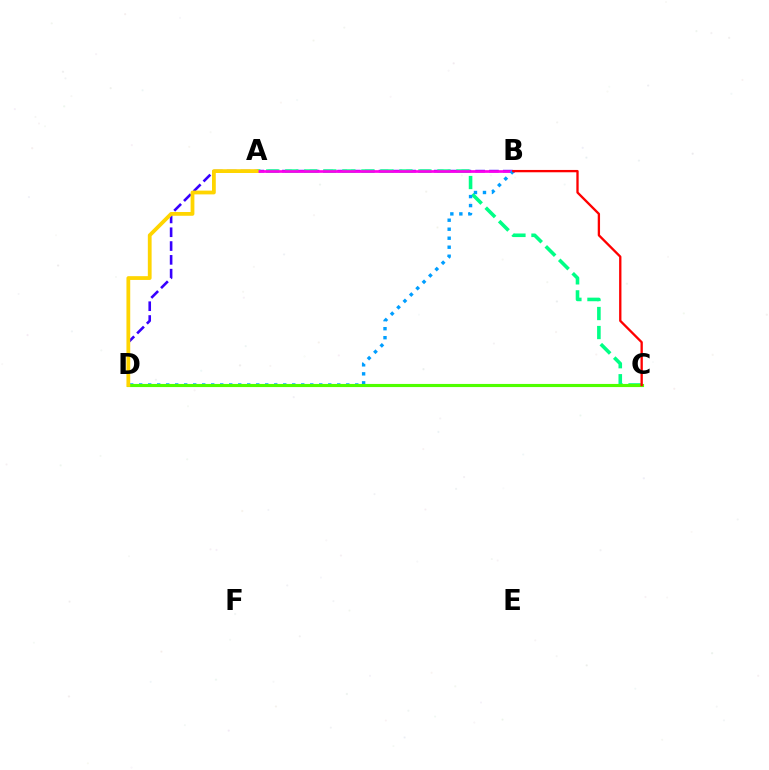{('B', 'D'): [{'color': '#3700ff', 'line_style': 'dashed', 'thickness': 1.88}, {'color': '#009eff', 'line_style': 'dotted', 'thickness': 2.45}], ('A', 'C'): [{'color': '#00ff86', 'line_style': 'dashed', 'thickness': 2.58}], ('A', 'B'): [{'color': '#ff00ed', 'line_style': 'solid', 'thickness': 1.94}], ('C', 'D'): [{'color': '#4fff00', 'line_style': 'solid', 'thickness': 2.25}], ('B', 'C'): [{'color': '#ff0000', 'line_style': 'solid', 'thickness': 1.67}], ('A', 'D'): [{'color': '#ffd500', 'line_style': 'solid', 'thickness': 2.72}]}